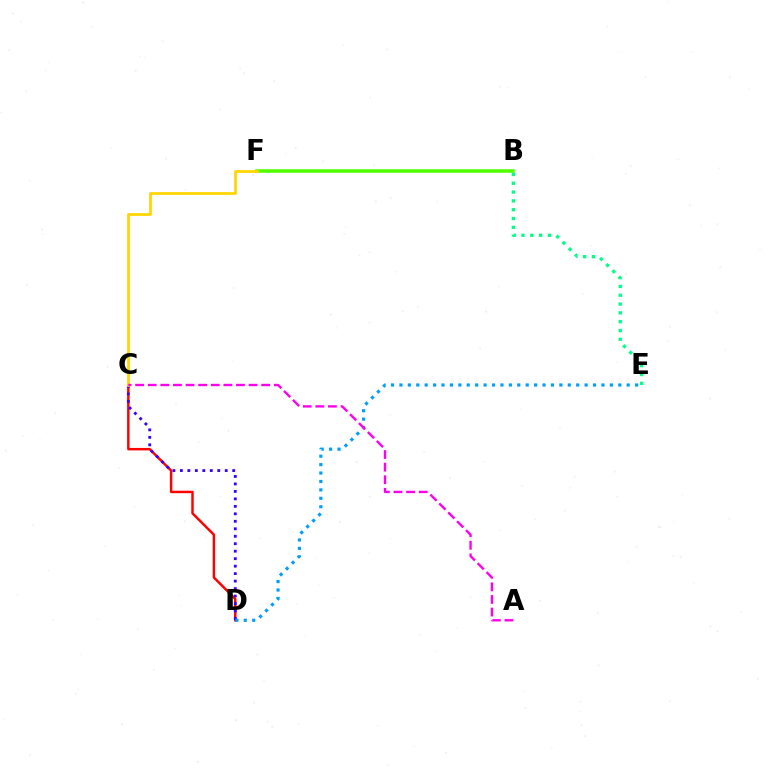{('C', 'D'): [{'color': '#ff0000', 'line_style': 'solid', 'thickness': 1.77}, {'color': '#3700ff', 'line_style': 'dotted', 'thickness': 2.03}], ('B', 'F'): [{'color': '#4fff00', 'line_style': 'solid', 'thickness': 2.55}], ('C', 'F'): [{'color': '#ffd500', 'line_style': 'solid', 'thickness': 1.98}], ('D', 'E'): [{'color': '#009eff', 'line_style': 'dotted', 'thickness': 2.29}], ('B', 'E'): [{'color': '#00ff86', 'line_style': 'dotted', 'thickness': 2.39}], ('A', 'C'): [{'color': '#ff00ed', 'line_style': 'dashed', 'thickness': 1.71}]}